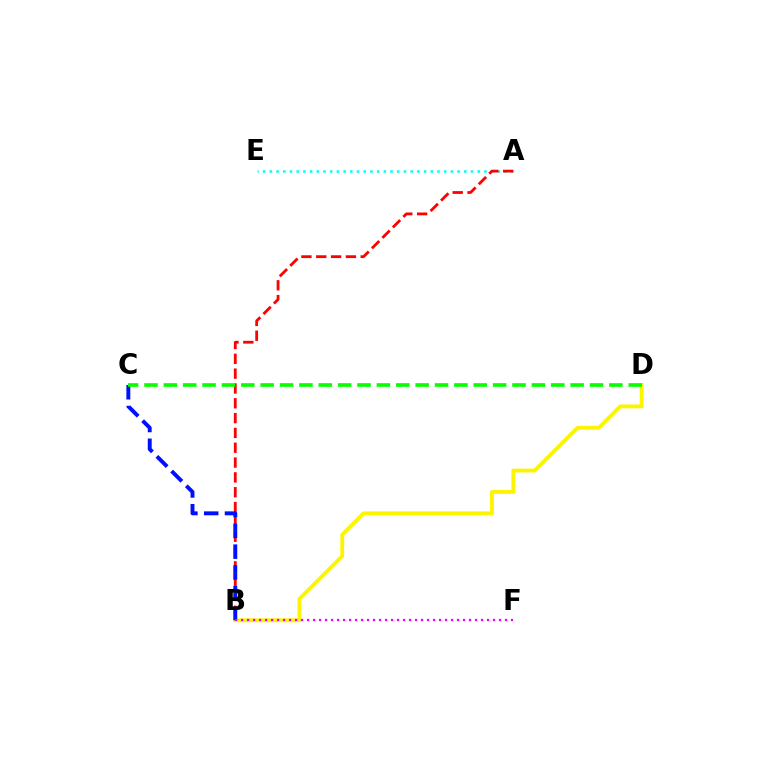{('B', 'D'): [{'color': '#fcf500', 'line_style': 'solid', 'thickness': 2.77}], ('A', 'E'): [{'color': '#00fff6', 'line_style': 'dotted', 'thickness': 1.82}], ('A', 'B'): [{'color': '#ff0000', 'line_style': 'dashed', 'thickness': 2.01}], ('B', 'C'): [{'color': '#0010ff', 'line_style': 'dashed', 'thickness': 2.83}], ('B', 'F'): [{'color': '#ee00ff', 'line_style': 'dotted', 'thickness': 1.63}], ('C', 'D'): [{'color': '#08ff00', 'line_style': 'dashed', 'thickness': 2.63}]}